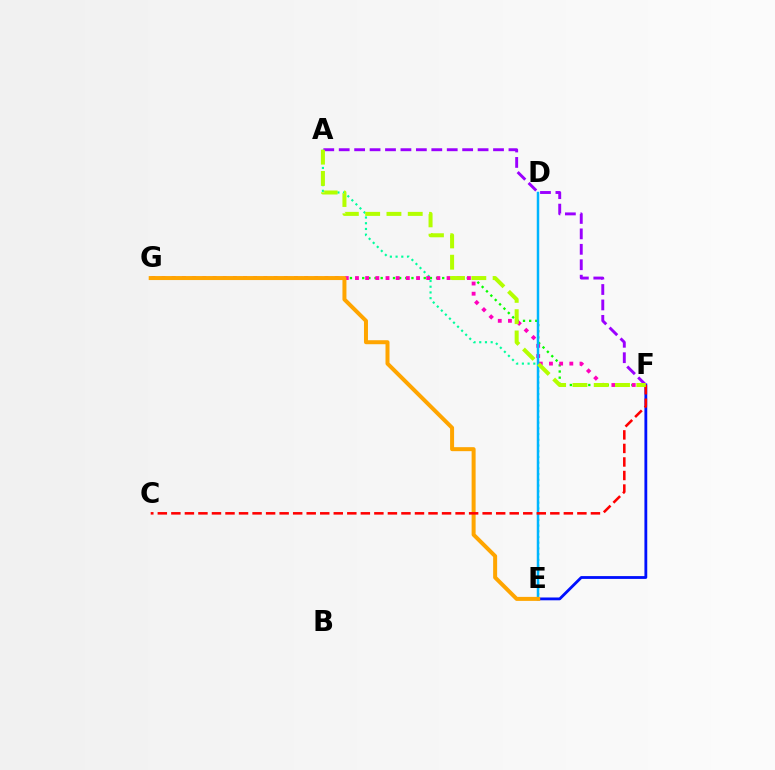{('E', 'F'): [{'color': '#0010ff', 'line_style': 'solid', 'thickness': 2.03}], ('A', 'E'): [{'color': '#00ff9d', 'line_style': 'dotted', 'thickness': 1.55}], ('F', 'G'): [{'color': '#08ff00', 'line_style': 'dotted', 'thickness': 1.67}, {'color': '#ff00bd', 'line_style': 'dotted', 'thickness': 2.76}], ('D', 'E'): [{'color': '#00b5ff', 'line_style': 'solid', 'thickness': 1.79}], ('A', 'F'): [{'color': '#9b00ff', 'line_style': 'dashed', 'thickness': 2.1}, {'color': '#b3ff00', 'line_style': 'dashed', 'thickness': 2.89}], ('E', 'G'): [{'color': '#ffa500', 'line_style': 'solid', 'thickness': 2.88}], ('C', 'F'): [{'color': '#ff0000', 'line_style': 'dashed', 'thickness': 1.84}]}